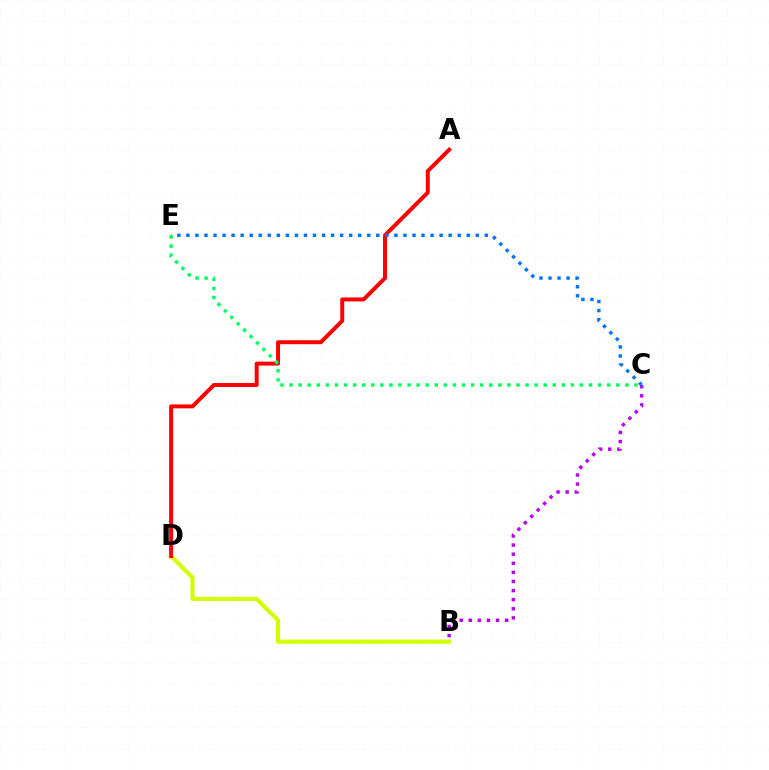{('B', 'D'): [{'color': '#d1ff00', 'line_style': 'solid', 'thickness': 2.98}], ('B', 'C'): [{'color': '#b900ff', 'line_style': 'dotted', 'thickness': 2.47}], ('A', 'D'): [{'color': '#ff0000', 'line_style': 'solid', 'thickness': 2.84}], ('C', 'E'): [{'color': '#00ff5c', 'line_style': 'dotted', 'thickness': 2.47}, {'color': '#0074ff', 'line_style': 'dotted', 'thickness': 2.46}]}